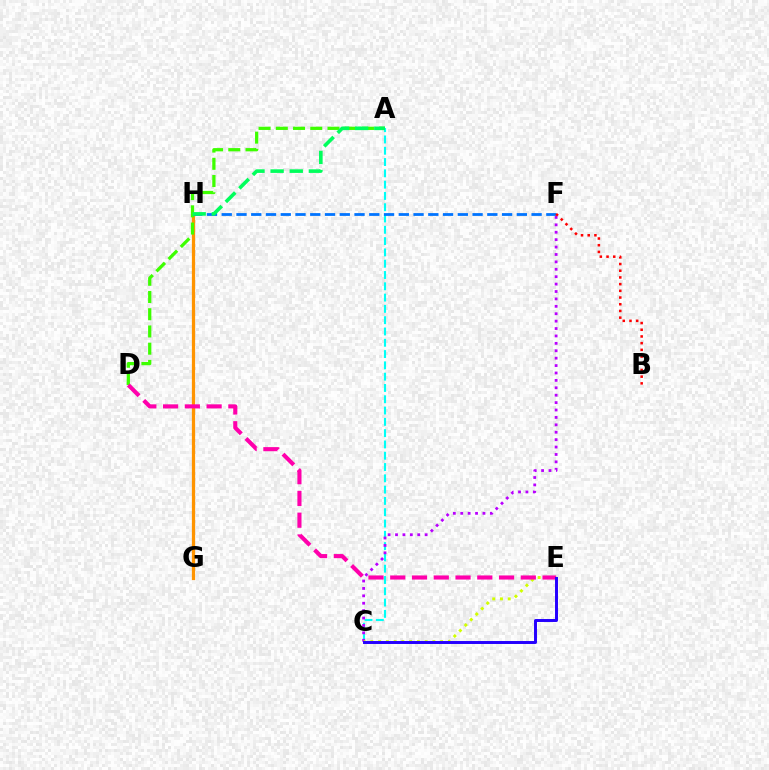{('G', 'H'): [{'color': '#ff9400', 'line_style': 'solid', 'thickness': 2.33}], ('A', 'C'): [{'color': '#00fff6', 'line_style': 'dashed', 'thickness': 1.53}], ('A', 'D'): [{'color': '#3dff00', 'line_style': 'dashed', 'thickness': 2.34}], ('C', 'F'): [{'color': '#b900ff', 'line_style': 'dotted', 'thickness': 2.01}], ('C', 'E'): [{'color': '#d1ff00', 'line_style': 'dotted', 'thickness': 2.11}, {'color': '#2500ff', 'line_style': 'solid', 'thickness': 2.13}], ('F', 'H'): [{'color': '#0074ff', 'line_style': 'dashed', 'thickness': 2.0}], ('A', 'H'): [{'color': '#00ff5c', 'line_style': 'dashed', 'thickness': 2.6}], ('D', 'E'): [{'color': '#ff00ac', 'line_style': 'dashed', 'thickness': 2.96}], ('B', 'F'): [{'color': '#ff0000', 'line_style': 'dotted', 'thickness': 1.82}]}